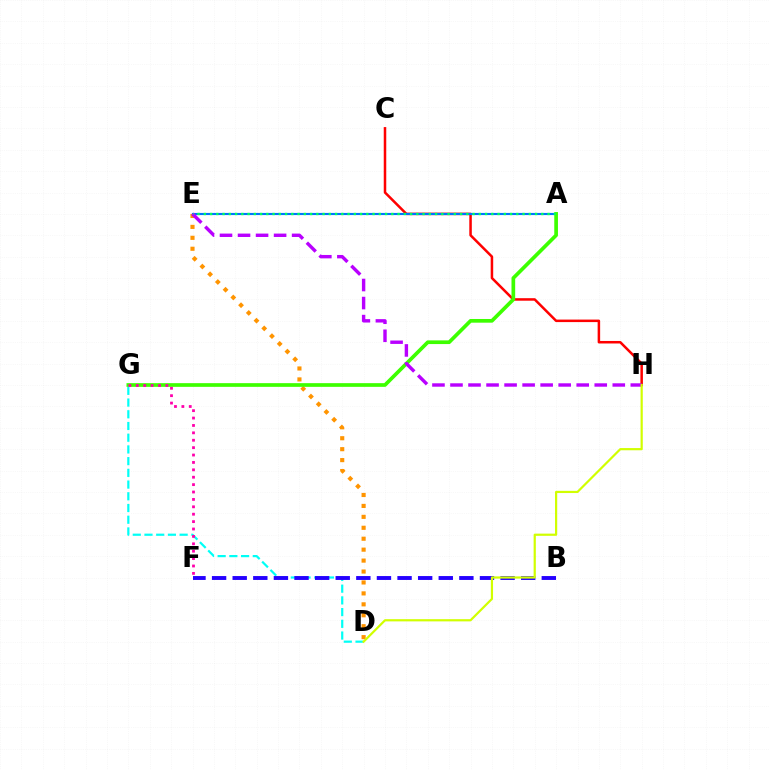{('D', 'E'): [{'color': '#ff9400', 'line_style': 'dotted', 'thickness': 2.97}], ('D', 'G'): [{'color': '#00fff6', 'line_style': 'dashed', 'thickness': 1.59}], ('C', 'H'): [{'color': '#ff0000', 'line_style': 'solid', 'thickness': 1.81}], ('A', 'E'): [{'color': '#0074ff', 'line_style': 'solid', 'thickness': 1.53}, {'color': '#00ff5c', 'line_style': 'dotted', 'thickness': 1.7}], ('A', 'G'): [{'color': '#3dff00', 'line_style': 'solid', 'thickness': 2.65}], ('B', 'F'): [{'color': '#2500ff', 'line_style': 'dashed', 'thickness': 2.8}], ('E', 'H'): [{'color': '#b900ff', 'line_style': 'dashed', 'thickness': 2.45}], ('D', 'H'): [{'color': '#d1ff00', 'line_style': 'solid', 'thickness': 1.58}], ('F', 'G'): [{'color': '#ff00ac', 'line_style': 'dotted', 'thickness': 2.01}]}